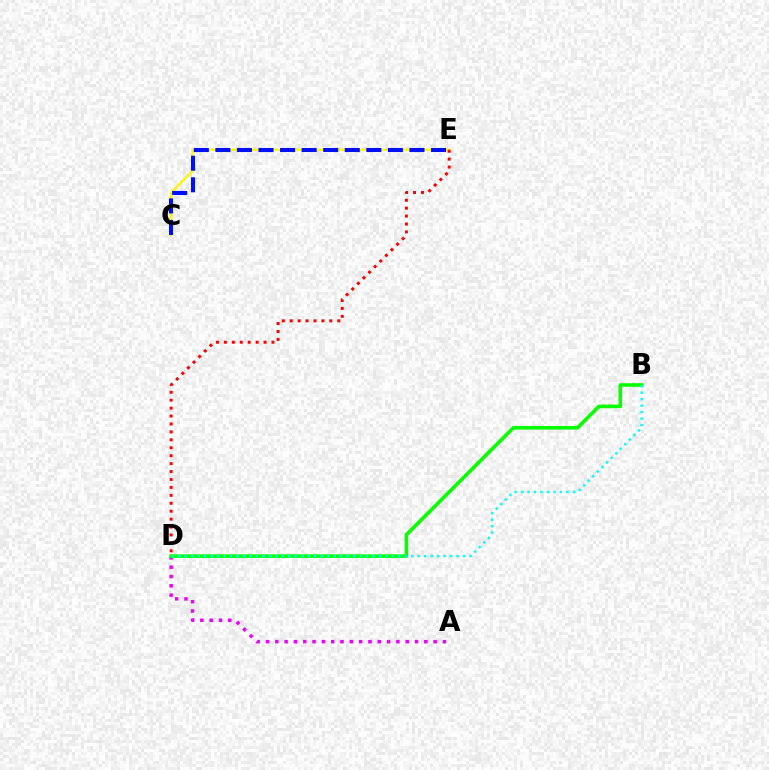{('C', 'E'): [{'color': '#fcf500', 'line_style': 'solid', 'thickness': 1.64}, {'color': '#0010ff', 'line_style': 'dashed', 'thickness': 2.93}], ('A', 'D'): [{'color': '#ee00ff', 'line_style': 'dotted', 'thickness': 2.53}], ('B', 'D'): [{'color': '#08ff00', 'line_style': 'solid', 'thickness': 2.6}, {'color': '#00fff6', 'line_style': 'dotted', 'thickness': 1.76}], ('D', 'E'): [{'color': '#ff0000', 'line_style': 'dotted', 'thickness': 2.15}]}